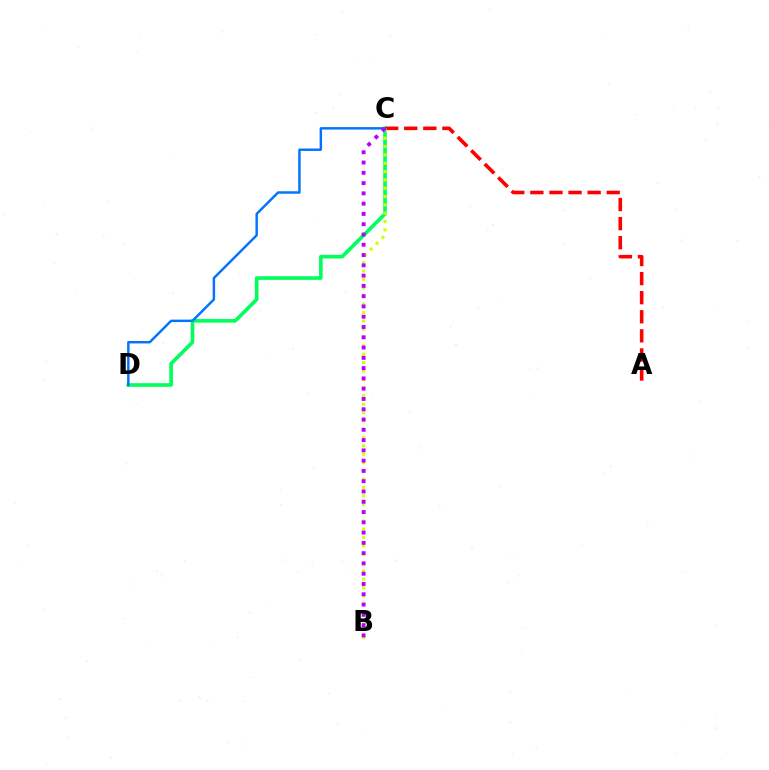{('C', 'D'): [{'color': '#00ff5c', 'line_style': 'solid', 'thickness': 2.61}, {'color': '#0074ff', 'line_style': 'solid', 'thickness': 1.76}], ('A', 'C'): [{'color': '#ff0000', 'line_style': 'dashed', 'thickness': 2.59}], ('B', 'C'): [{'color': '#d1ff00', 'line_style': 'dotted', 'thickness': 2.26}, {'color': '#b900ff', 'line_style': 'dotted', 'thickness': 2.79}]}